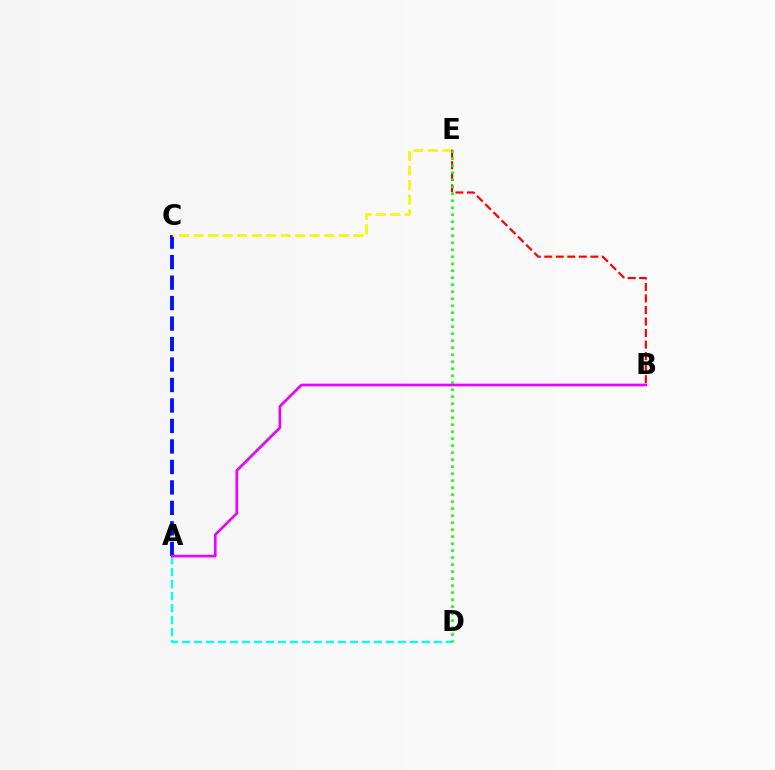{('A', 'C'): [{'color': '#0010ff', 'line_style': 'dashed', 'thickness': 2.78}], ('C', 'E'): [{'color': '#fcf500', 'line_style': 'dashed', 'thickness': 1.97}], ('A', 'D'): [{'color': '#00fff6', 'line_style': 'dashed', 'thickness': 1.63}], ('A', 'B'): [{'color': '#ee00ff', 'line_style': 'solid', 'thickness': 1.92}], ('B', 'E'): [{'color': '#ff0000', 'line_style': 'dashed', 'thickness': 1.57}], ('D', 'E'): [{'color': '#08ff00', 'line_style': 'dotted', 'thickness': 1.9}]}